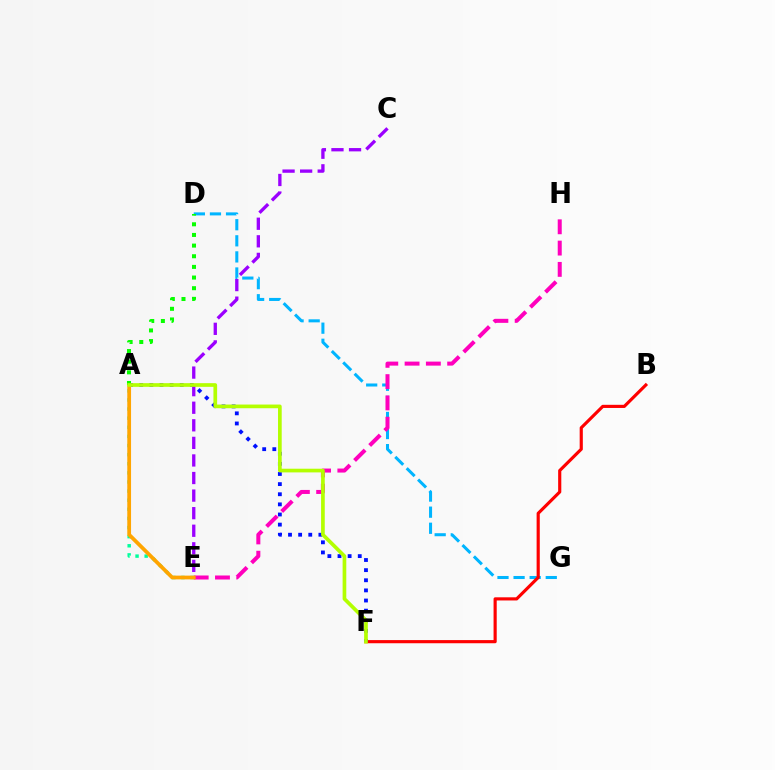{('A', 'E'): [{'color': '#00ff9d', 'line_style': 'dotted', 'thickness': 2.48}, {'color': '#ffa500', 'line_style': 'solid', 'thickness': 2.71}], ('D', 'G'): [{'color': '#00b5ff', 'line_style': 'dashed', 'thickness': 2.19}], ('E', 'H'): [{'color': '#ff00bd', 'line_style': 'dashed', 'thickness': 2.89}], ('B', 'F'): [{'color': '#ff0000', 'line_style': 'solid', 'thickness': 2.27}], ('A', 'F'): [{'color': '#0010ff', 'line_style': 'dotted', 'thickness': 2.75}, {'color': '#b3ff00', 'line_style': 'solid', 'thickness': 2.65}], ('C', 'E'): [{'color': '#9b00ff', 'line_style': 'dashed', 'thickness': 2.39}], ('A', 'D'): [{'color': '#08ff00', 'line_style': 'dotted', 'thickness': 2.89}]}